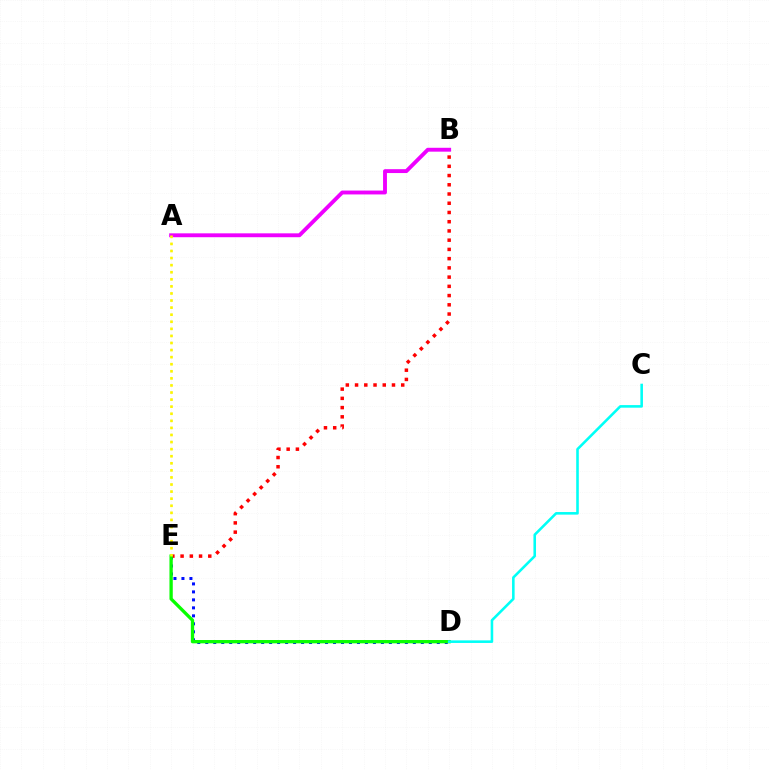{('D', 'E'): [{'color': '#0010ff', 'line_style': 'dotted', 'thickness': 2.17}, {'color': '#08ff00', 'line_style': 'solid', 'thickness': 2.38}], ('A', 'B'): [{'color': '#ee00ff', 'line_style': 'solid', 'thickness': 2.79}], ('B', 'E'): [{'color': '#ff0000', 'line_style': 'dotted', 'thickness': 2.51}], ('A', 'E'): [{'color': '#fcf500', 'line_style': 'dotted', 'thickness': 1.92}], ('C', 'D'): [{'color': '#00fff6', 'line_style': 'solid', 'thickness': 1.86}]}